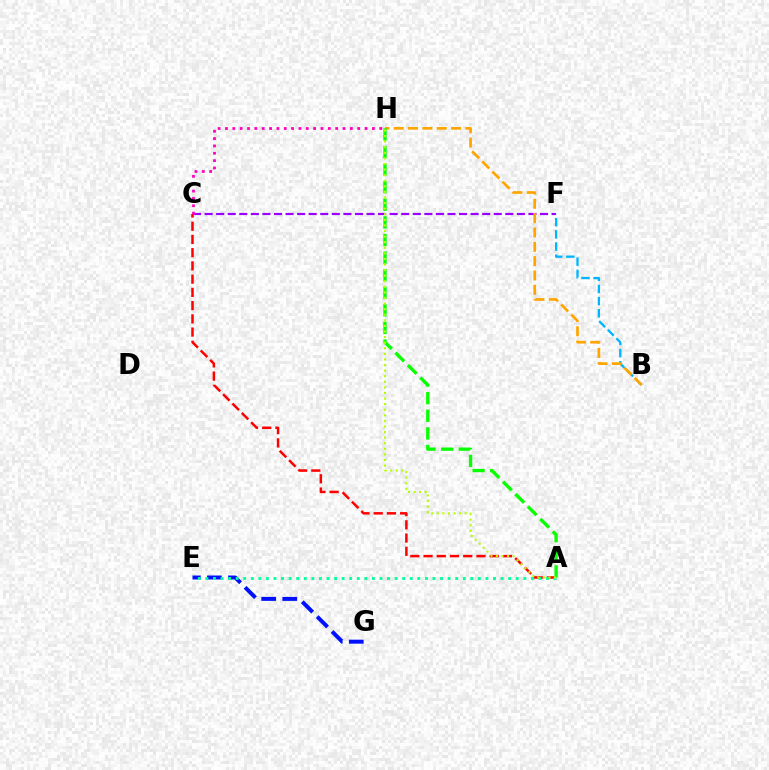{('C', 'F'): [{'color': '#9b00ff', 'line_style': 'dashed', 'thickness': 1.57}], ('B', 'F'): [{'color': '#00b5ff', 'line_style': 'dashed', 'thickness': 1.65}], ('A', 'C'): [{'color': '#ff0000', 'line_style': 'dashed', 'thickness': 1.8}], ('C', 'H'): [{'color': '#ff00bd', 'line_style': 'dotted', 'thickness': 2.0}], ('E', 'G'): [{'color': '#0010ff', 'line_style': 'dashed', 'thickness': 2.86}], ('A', 'E'): [{'color': '#00ff9d', 'line_style': 'dotted', 'thickness': 2.06}], ('B', 'H'): [{'color': '#ffa500', 'line_style': 'dashed', 'thickness': 1.95}], ('A', 'H'): [{'color': '#08ff00', 'line_style': 'dashed', 'thickness': 2.39}, {'color': '#b3ff00', 'line_style': 'dotted', 'thickness': 1.52}]}